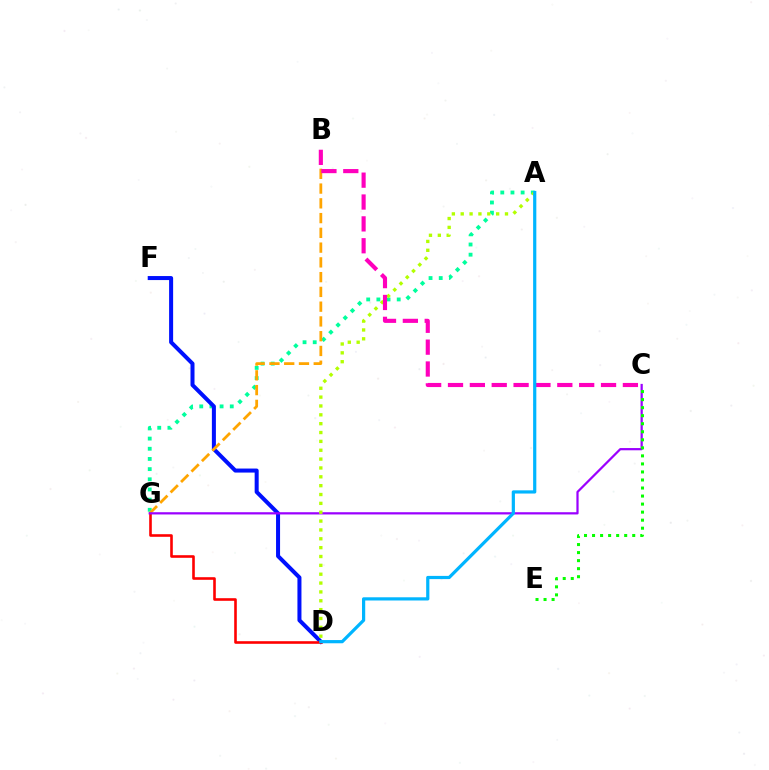{('A', 'G'): [{'color': '#00ff9d', 'line_style': 'dotted', 'thickness': 2.76}], ('D', 'F'): [{'color': '#0010ff', 'line_style': 'solid', 'thickness': 2.89}], ('D', 'G'): [{'color': '#ff0000', 'line_style': 'solid', 'thickness': 1.88}], ('B', 'G'): [{'color': '#ffa500', 'line_style': 'dashed', 'thickness': 2.01}], ('C', 'G'): [{'color': '#9b00ff', 'line_style': 'solid', 'thickness': 1.6}], ('C', 'E'): [{'color': '#08ff00', 'line_style': 'dotted', 'thickness': 2.18}], ('A', 'D'): [{'color': '#b3ff00', 'line_style': 'dotted', 'thickness': 2.41}, {'color': '#00b5ff', 'line_style': 'solid', 'thickness': 2.31}], ('B', 'C'): [{'color': '#ff00bd', 'line_style': 'dashed', 'thickness': 2.97}]}